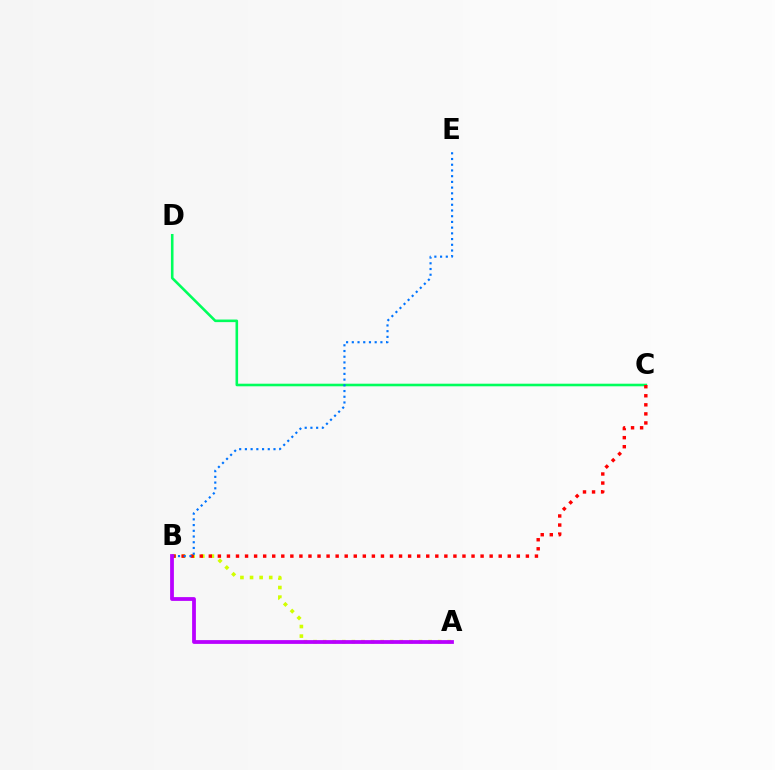{('A', 'B'): [{'color': '#d1ff00', 'line_style': 'dotted', 'thickness': 2.61}, {'color': '#b900ff', 'line_style': 'solid', 'thickness': 2.72}], ('C', 'D'): [{'color': '#00ff5c', 'line_style': 'solid', 'thickness': 1.87}], ('B', 'C'): [{'color': '#ff0000', 'line_style': 'dotted', 'thickness': 2.46}], ('B', 'E'): [{'color': '#0074ff', 'line_style': 'dotted', 'thickness': 1.55}]}